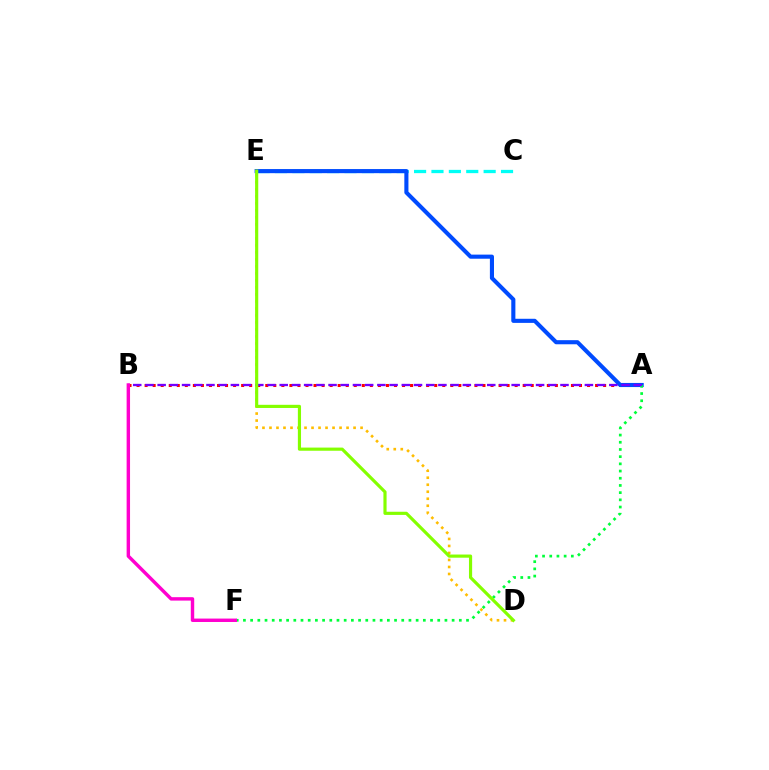{('C', 'E'): [{'color': '#00fff6', 'line_style': 'dashed', 'thickness': 2.36}], ('A', 'B'): [{'color': '#ff0000', 'line_style': 'dotted', 'thickness': 2.19}, {'color': '#7200ff', 'line_style': 'dashed', 'thickness': 1.66}], ('D', 'E'): [{'color': '#ffbd00', 'line_style': 'dotted', 'thickness': 1.9}, {'color': '#84ff00', 'line_style': 'solid', 'thickness': 2.28}], ('A', 'E'): [{'color': '#004bff', 'line_style': 'solid', 'thickness': 2.96}], ('A', 'F'): [{'color': '#00ff39', 'line_style': 'dotted', 'thickness': 1.96}], ('B', 'F'): [{'color': '#ff00cf', 'line_style': 'solid', 'thickness': 2.46}]}